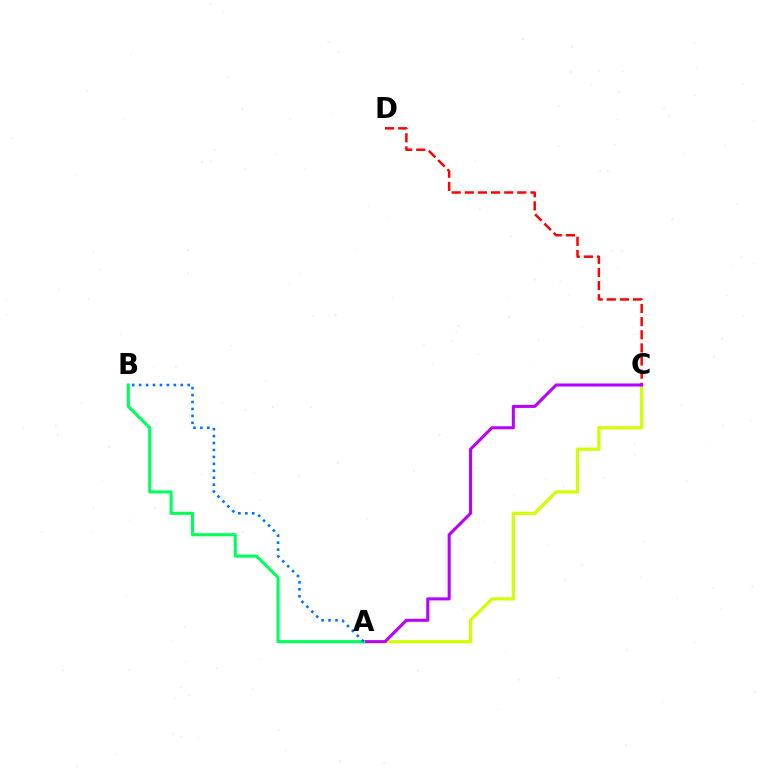{('A', 'C'): [{'color': '#d1ff00', 'line_style': 'solid', 'thickness': 2.3}, {'color': '#b900ff', 'line_style': 'solid', 'thickness': 2.19}], ('C', 'D'): [{'color': '#ff0000', 'line_style': 'dashed', 'thickness': 1.78}], ('A', 'B'): [{'color': '#00ff5c', 'line_style': 'solid', 'thickness': 2.23}, {'color': '#0074ff', 'line_style': 'dotted', 'thickness': 1.88}]}